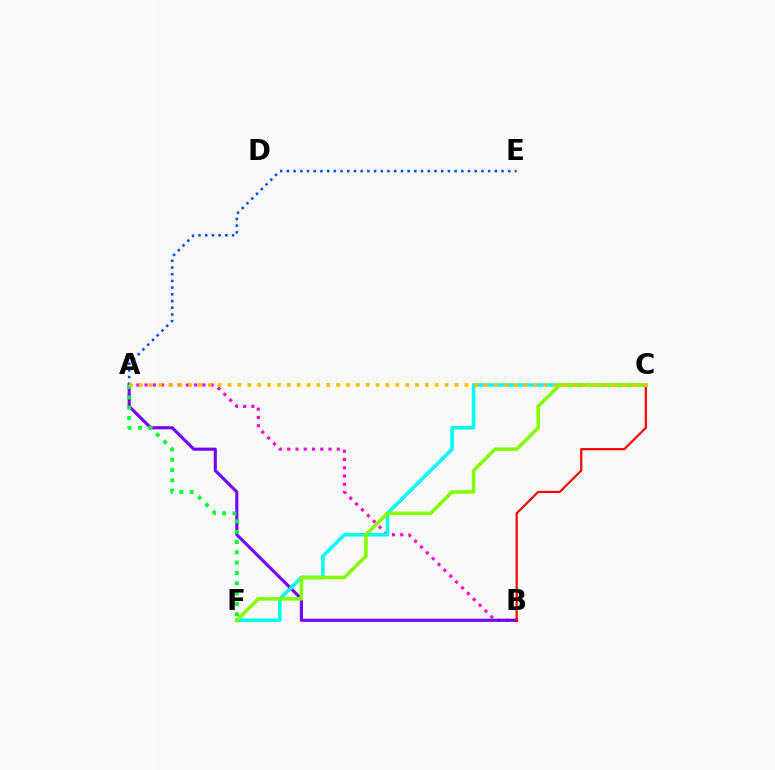{('A', 'B'): [{'color': '#ff00cf', 'line_style': 'dotted', 'thickness': 2.24}, {'color': '#7200ff', 'line_style': 'solid', 'thickness': 2.24}], ('A', 'E'): [{'color': '#004bff', 'line_style': 'dotted', 'thickness': 1.82}], ('A', 'F'): [{'color': '#00ff39', 'line_style': 'dotted', 'thickness': 2.81}], ('B', 'C'): [{'color': '#ff0000', 'line_style': 'solid', 'thickness': 1.59}], ('C', 'F'): [{'color': '#00fff6', 'line_style': 'solid', 'thickness': 2.55}, {'color': '#84ff00', 'line_style': 'solid', 'thickness': 2.55}], ('A', 'C'): [{'color': '#ffbd00', 'line_style': 'dotted', 'thickness': 2.68}]}